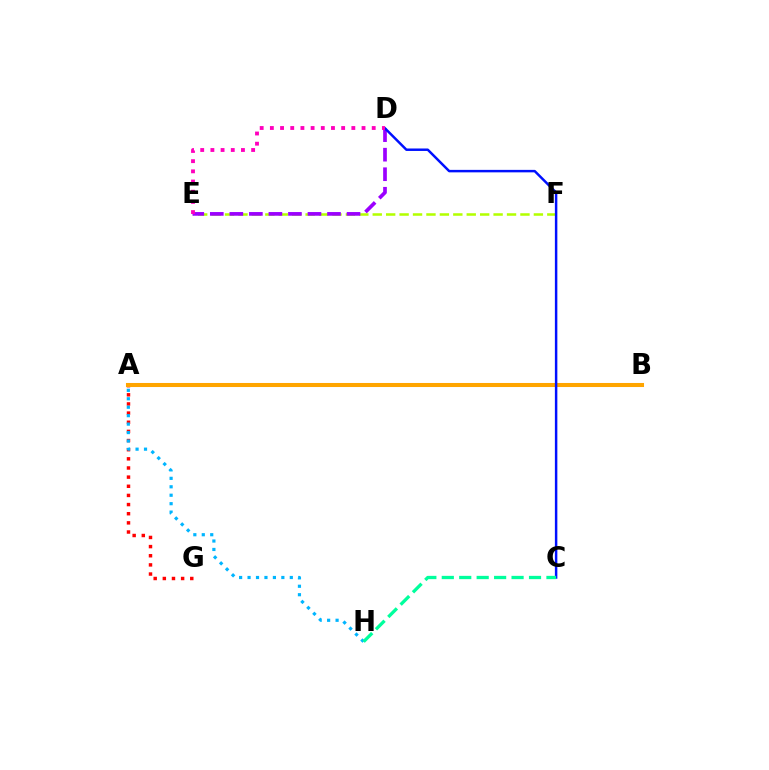{('E', 'F'): [{'color': '#b3ff00', 'line_style': 'dashed', 'thickness': 1.82}], ('A', 'B'): [{'color': '#08ff00', 'line_style': 'dotted', 'thickness': 2.8}, {'color': '#ffa500', 'line_style': 'solid', 'thickness': 2.92}], ('A', 'G'): [{'color': '#ff0000', 'line_style': 'dotted', 'thickness': 2.49}], ('A', 'H'): [{'color': '#00b5ff', 'line_style': 'dotted', 'thickness': 2.3}], ('D', 'E'): [{'color': '#9b00ff', 'line_style': 'dashed', 'thickness': 2.65}, {'color': '#ff00bd', 'line_style': 'dotted', 'thickness': 2.77}], ('C', 'D'): [{'color': '#0010ff', 'line_style': 'solid', 'thickness': 1.78}], ('C', 'H'): [{'color': '#00ff9d', 'line_style': 'dashed', 'thickness': 2.37}]}